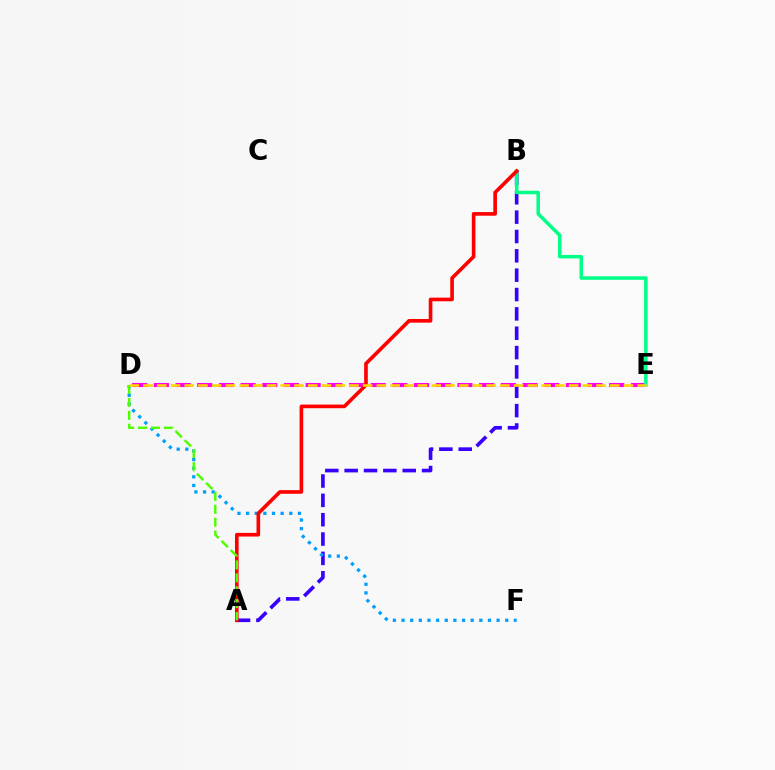{('A', 'B'): [{'color': '#3700ff', 'line_style': 'dashed', 'thickness': 2.63}, {'color': '#ff0000', 'line_style': 'solid', 'thickness': 2.62}], ('D', 'E'): [{'color': '#ff00ed', 'line_style': 'dashed', 'thickness': 2.95}, {'color': '#ffd500', 'line_style': 'dashed', 'thickness': 1.86}], ('B', 'E'): [{'color': '#00ff86', 'line_style': 'solid', 'thickness': 2.52}], ('D', 'F'): [{'color': '#009eff', 'line_style': 'dotted', 'thickness': 2.35}], ('A', 'D'): [{'color': '#4fff00', 'line_style': 'dashed', 'thickness': 1.75}]}